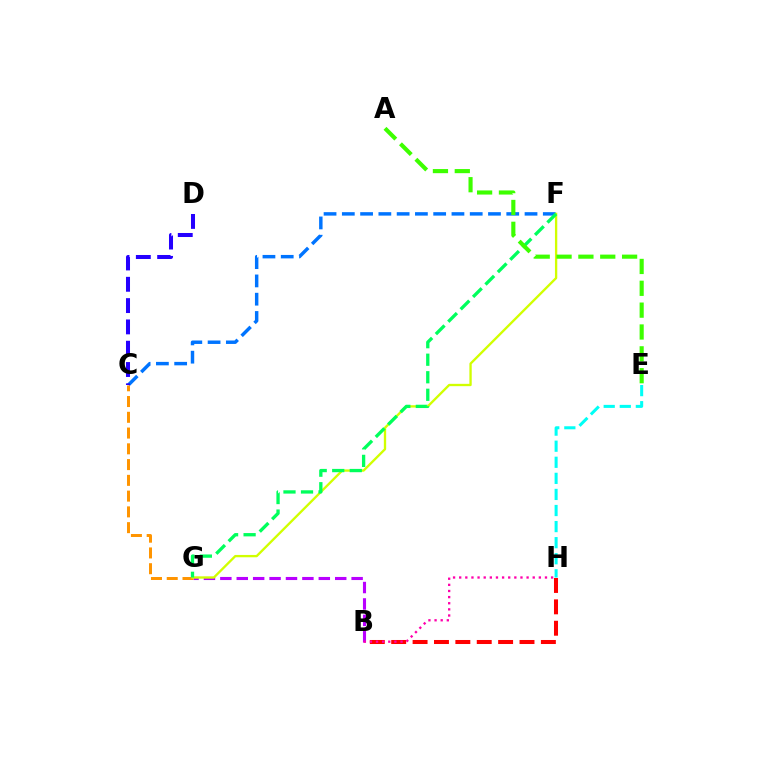{('E', 'H'): [{'color': '#00fff6', 'line_style': 'dashed', 'thickness': 2.18}], ('B', 'H'): [{'color': '#ff0000', 'line_style': 'dashed', 'thickness': 2.91}, {'color': '#ff00ac', 'line_style': 'dotted', 'thickness': 1.66}], ('C', 'F'): [{'color': '#0074ff', 'line_style': 'dashed', 'thickness': 2.48}], ('B', 'G'): [{'color': '#b900ff', 'line_style': 'dashed', 'thickness': 2.23}], ('C', 'G'): [{'color': '#ff9400', 'line_style': 'dashed', 'thickness': 2.14}], ('F', 'G'): [{'color': '#d1ff00', 'line_style': 'solid', 'thickness': 1.68}, {'color': '#00ff5c', 'line_style': 'dashed', 'thickness': 2.38}], ('C', 'D'): [{'color': '#2500ff', 'line_style': 'dashed', 'thickness': 2.89}], ('A', 'E'): [{'color': '#3dff00', 'line_style': 'dashed', 'thickness': 2.97}]}